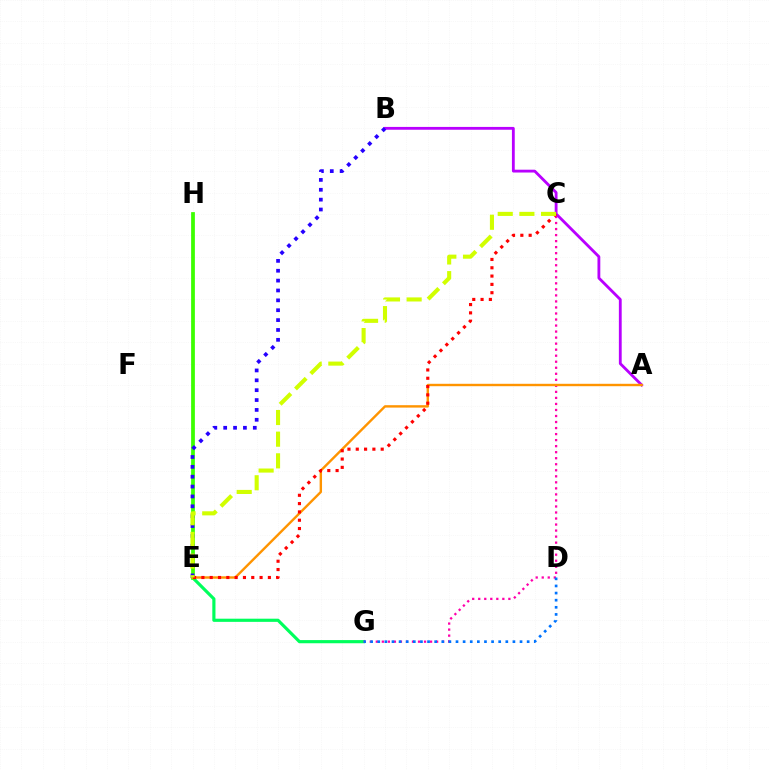{('E', 'H'): [{'color': '#00fff6', 'line_style': 'solid', 'thickness': 1.68}, {'color': '#3dff00', 'line_style': 'solid', 'thickness': 2.69}], ('E', 'G'): [{'color': '#00ff5c', 'line_style': 'solid', 'thickness': 2.28}], ('C', 'G'): [{'color': '#ff00ac', 'line_style': 'dotted', 'thickness': 1.64}], ('A', 'B'): [{'color': '#b900ff', 'line_style': 'solid', 'thickness': 2.03}], ('A', 'E'): [{'color': '#ff9400', 'line_style': 'solid', 'thickness': 1.73}], ('B', 'E'): [{'color': '#2500ff', 'line_style': 'dotted', 'thickness': 2.68}], ('D', 'G'): [{'color': '#0074ff', 'line_style': 'dotted', 'thickness': 1.93}], ('C', 'E'): [{'color': '#ff0000', 'line_style': 'dotted', 'thickness': 2.26}, {'color': '#d1ff00', 'line_style': 'dashed', 'thickness': 2.94}]}